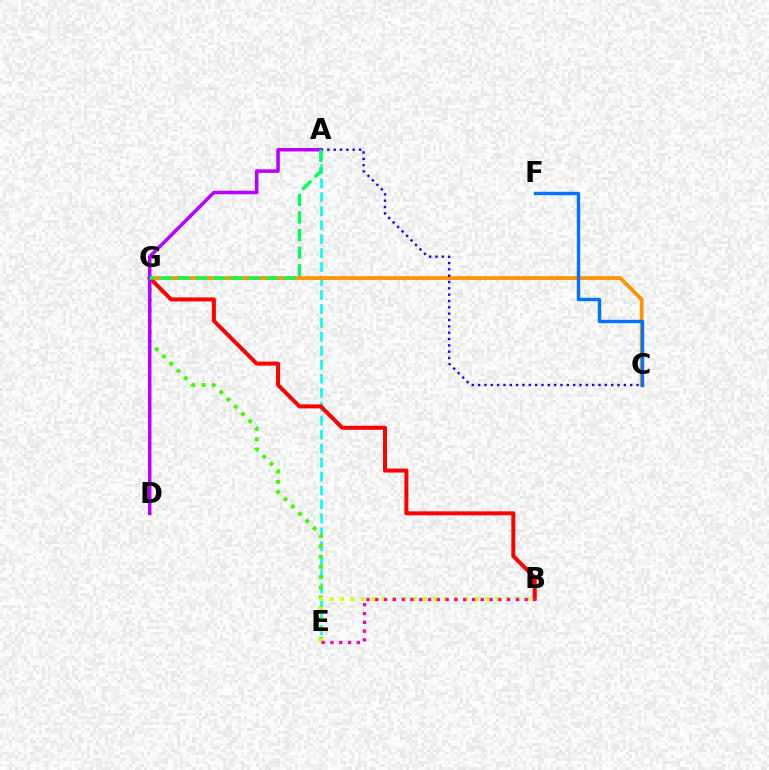{('A', 'E'): [{'color': '#00fff6', 'line_style': 'dashed', 'thickness': 1.9}], ('C', 'G'): [{'color': '#ff9400', 'line_style': 'solid', 'thickness': 2.72}], ('C', 'F'): [{'color': '#0074ff', 'line_style': 'solid', 'thickness': 2.45}], ('E', 'G'): [{'color': '#3dff00', 'line_style': 'dotted', 'thickness': 2.8}], ('A', 'C'): [{'color': '#2500ff', 'line_style': 'dotted', 'thickness': 1.72}], ('B', 'E'): [{'color': '#d1ff00', 'line_style': 'dotted', 'thickness': 2.81}, {'color': '#ff00ac', 'line_style': 'dotted', 'thickness': 2.39}], ('B', 'G'): [{'color': '#ff0000', 'line_style': 'solid', 'thickness': 2.88}], ('A', 'D'): [{'color': '#b900ff', 'line_style': 'solid', 'thickness': 2.53}], ('A', 'G'): [{'color': '#00ff5c', 'line_style': 'dashed', 'thickness': 2.39}]}